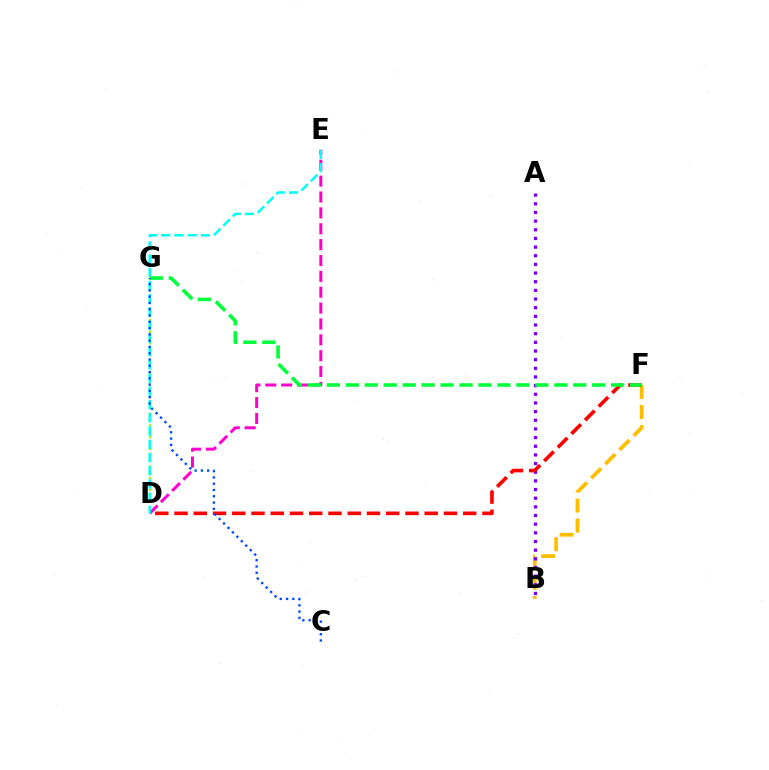{('B', 'F'): [{'color': '#ffbd00', 'line_style': 'dashed', 'thickness': 2.72}], ('D', 'E'): [{'color': '#ff00cf', 'line_style': 'dashed', 'thickness': 2.16}, {'color': '#00fff6', 'line_style': 'dashed', 'thickness': 1.8}], ('D', 'G'): [{'color': '#84ff00', 'line_style': 'dotted', 'thickness': 1.59}], ('A', 'B'): [{'color': '#7200ff', 'line_style': 'dotted', 'thickness': 2.35}], ('D', 'F'): [{'color': '#ff0000', 'line_style': 'dashed', 'thickness': 2.61}], ('F', 'G'): [{'color': '#00ff39', 'line_style': 'dashed', 'thickness': 2.57}], ('C', 'G'): [{'color': '#004bff', 'line_style': 'dotted', 'thickness': 1.71}]}